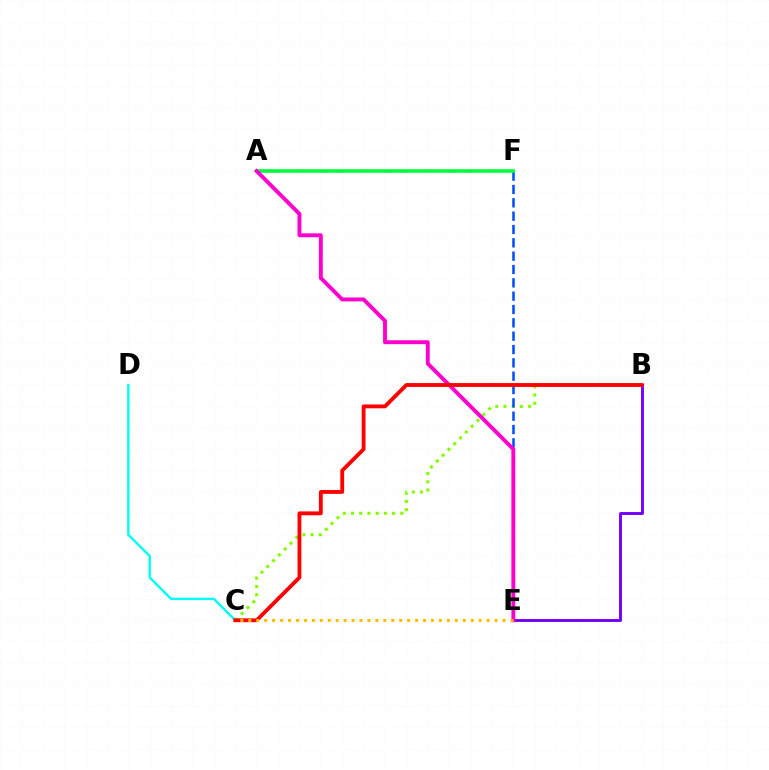{('B', 'E'): [{'color': '#7200ff', 'line_style': 'solid', 'thickness': 2.09}], ('B', 'C'): [{'color': '#84ff00', 'line_style': 'dotted', 'thickness': 2.23}, {'color': '#ff0000', 'line_style': 'solid', 'thickness': 2.77}], ('E', 'F'): [{'color': '#004bff', 'line_style': 'dashed', 'thickness': 1.81}], ('A', 'F'): [{'color': '#00ff39', 'line_style': 'solid', 'thickness': 2.6}], ('A', 'E'): [{'color': '#ff00cf', 'line_style': 'solid', 'thickness': 2.81}], ('C', 'D'): [{'color': '#00fff6', 'line_style': 'solid', 'thickness': 1.73}], ('C', 'E'): [{'color': '#ffbd00', 'line_style': 'dotted', 'thickness': 2.16}]}